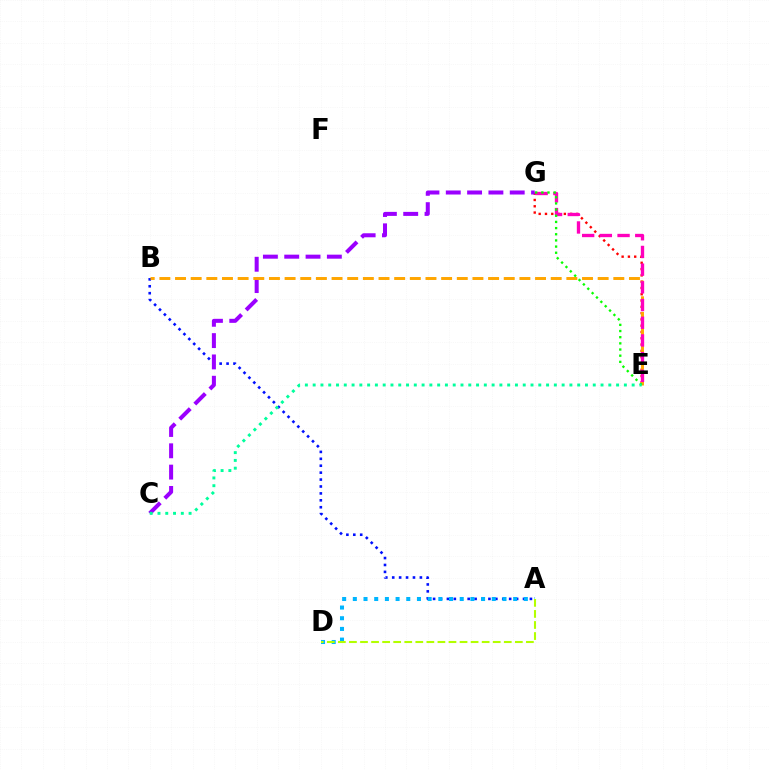{('E', 'G'): [{'color': '#ff0000', 'line_style': 'dotted', 'thickness': 1.71}, {'color': '#ff00bd', 'line_style': 'dashed', 'thickness': 2.4}, {'color': '#08ff00', 'line_style': 'dotted', 'thickness': 1.68}], ('A', 'B'): [{'color': '#0010ff', 'line_style': 'dotted', 'thickness': 1.88}], ('C', 'G'): [{'color': '#9b00ff', 'line_style': 'dashed', 'thickness': 2.9}], ('B', 'E'): [{'color': '#ffa500', 'line_style': 'dashed', 'thickness': 2.13}], ('A', 'D'): [{'color': '#00b5ff', 'line_style': 'dotted', 'thickness': 2.9}, {'color': '#b3ff00', 'line_style': 'dashed', 'thickness': 1.5}], ('C', 'E'): [{'color': '#00ff9d', 'line_style': 'dotted', 'thickness': 2.11}]}